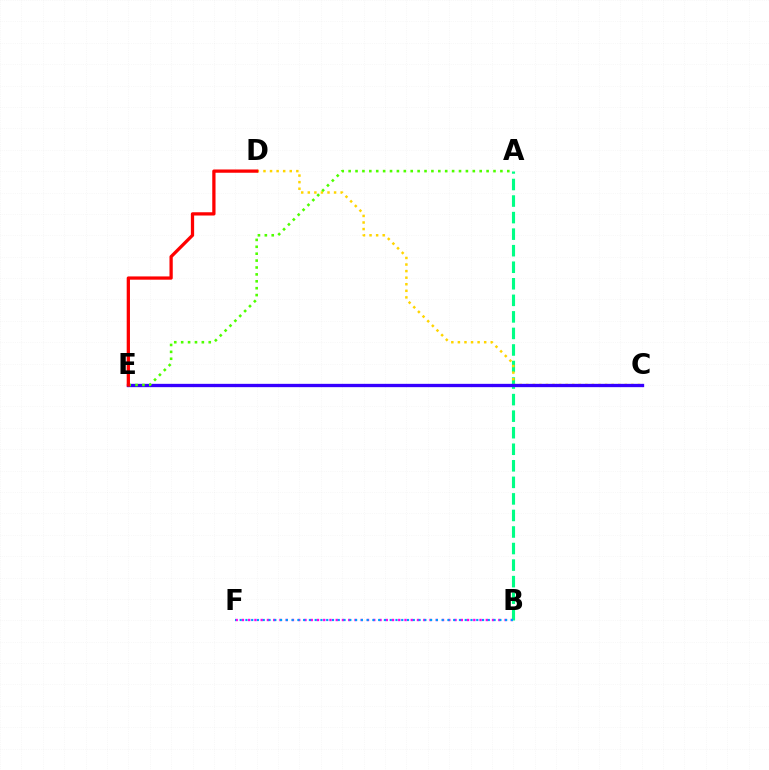{('A', 'B'): [{'color': '#00ff86', 'line_style': 'dashed', 'thickness': 2.25}], ('C', 'D'): [{'color': '#ffd500', 'line_style': 'dotted', 'thickness': 1.79}], ('B', 'F'): [{'color': '#ff00ed', 'line_style': 'dotted', 'thickness': 1.7}, {'color': '#009eff', 'line_style': 'dotted', 'thickness': 1.57}], ('C', 'E'): [{'color': '#3700ff', 'line_style': 'solid', 'thickness': 2.39}], ('A', 'E'): [{'color': '#4fff00', 'line_style': 'dotted', 'thickness': 1.87}], ('D', 'E'): [{'color': '#ff0000', 'line_style': 'solid', 'thickness': 2.35}]}